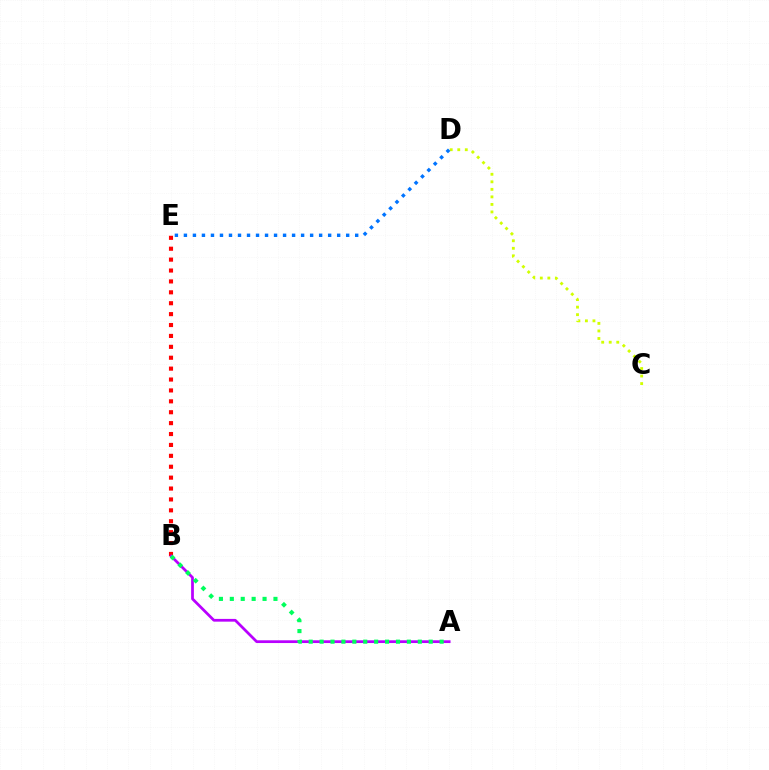{('C', 'D'): [{'color': '#d1ff00', 'line_style': 'dotted', 'thickness': 2.05}], ('B', 'E'): [{'color': '#ff0000', 'line_style': 'dotted', 'thickness': 2.96}], ('A', 'B'): [{'color': '#b900ff', 'line_style': 'solid', 'thickness': 1.98}, {'color': '#00ff5c', 'line_style': 'dotted', 'thickness': 2.96}], ('D', 'E'): [{'color': '#0074ff', 'line_style': 'dotted', 'thickness': 2.45}]}